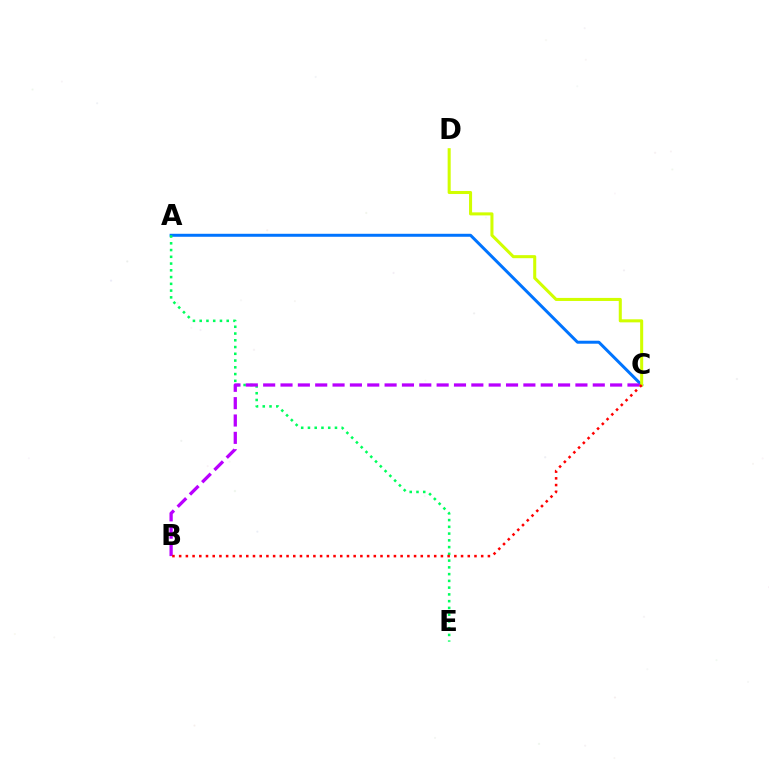{('A', 'C'): [{'color': '#0074ff', 'line_style': 'solid', 'thickness': 2.15}], ('C', 'D'): [{'color': '#d1ff00', 'line_style': 'solid', 'thickness': 2.2}], ('A', 'E'): [{'color': '#00ff5c', 'line_style': 'dotted', 'thickness': 1.84}], ('B', 'C'): [{'color': '#b900ff', 'line_style': 'dashed', 'thickness': 2.36}, {'color': '#ff0000', 'line_style': 'dotted', 'thickness': 1.82}]}